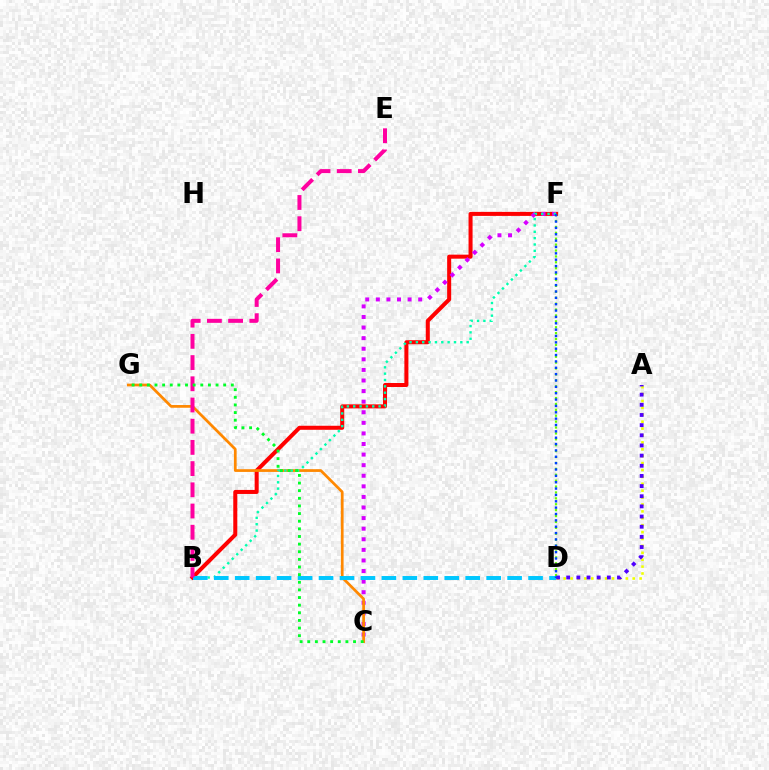{('B', 'F'): [{'color': '#ff0000', 'line_style': 'solid', 'thickness': 2.9}, {'color': '#00ffaf', 'line_style': 'dotted', 'thickness': 1.73}], ('C', 'F'): [{'color': '#d600ff', 'line_style': 'dotted', 'thickness': 2.88}], ('C', 'G'): [{'color': '#ff8800', 'line_style': 'solid', 'thickness': 1.96}, {'color': '#00ff27', 'line_style': 'dotted', 'thickness': 2.07}], ('D', 'F'): [{'color': '#66ff00', 'line_style': 'dotted', 'thickness': 1.6}, {'color': '#003fff', 'line_style': 'dotted', 'thickness': 1.73}], ('B', 'D'): [{'color': '#00c7ff', 'line_style': 'dashed', 'thickness': 2.85}], ('A', 'D'): [{'color': '#eeff00', 'line_style': 'dotted', 'thickness': 1.87}, {'color': '#4f00ff', 'line_style': 'dotted', 'thickness': 2.76}], ('B', 'E'): [{'color': '#ff00a0', 'line_style': 'dashed', 'thickness': 2.88}]}